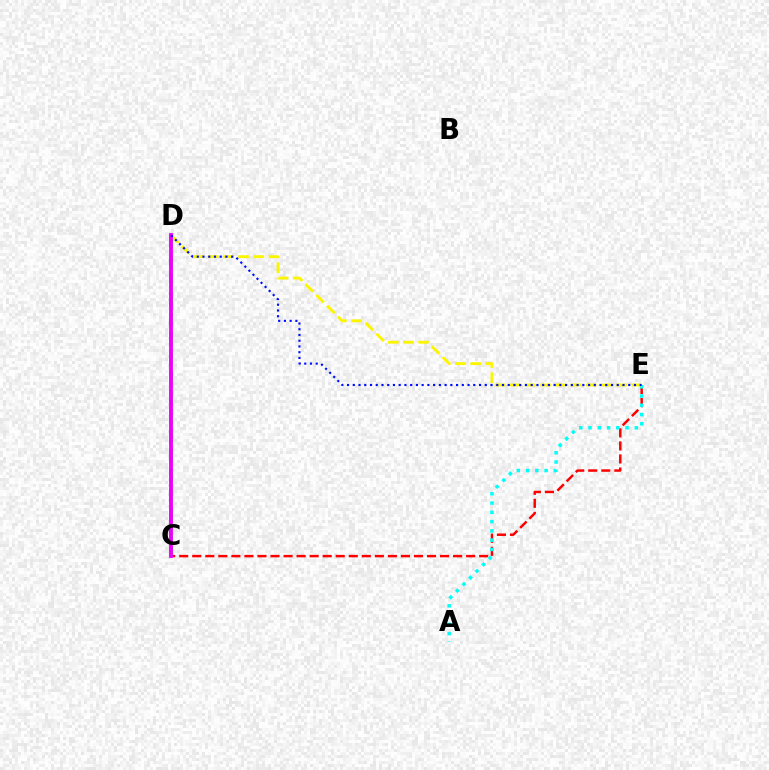{('C', 'E'): [{'color': '#ff0000', 'line_style': 'dashed', 'thickness': 1.77}], ('A', 'E'): [{'color': '#00fff6', 'line_style': 'dotted', 'thickness': 2.52}], ('D', 'E'): [{'color': '#fcf500', 'line_style': 'dashed', 'thickness': 2.07}, {'color': '#0010ff', 'line_style': 'dotted', 'thickness': 1.56}], ('C', 'D'): [{'color': '#08ff00', 'line_style': 'dashed', 'thickness': 2.64}, {'color': '#ee00ff', 'line_style': 'solid', 'thickness': 2.76}]}